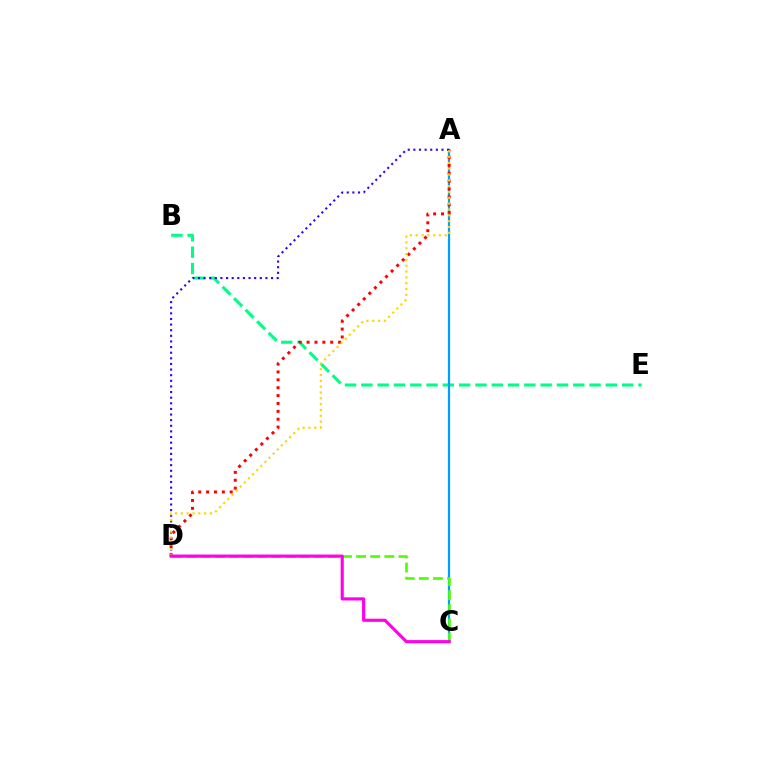{('B', 'E'): [{'color': '#00ff86', 'line_style': 'dashed', 'thickness': 2.21}], ('A', 'C'): [{'color': '#009eff', 'line_style': 'solid', 'thickness': 1.61}], ('A', 'D'): [{'color': '#ff0000', 'line_style': 'dotted', 'thickness': 2.14}, {'color': '#3700ff', 'line_style': 'dotted', 'thickness': 1.53}, {'color': '#ffd500', 'line_style': 'dotted', 'thickness': 1.58}], ('C', 'D'): [{'color': '#4fff00', 'line_style': 'dashed', 'thickness': 1.92}, {'color': '#ff00ed', 'line_style': 'solid', 'thickness': 2.25}]}